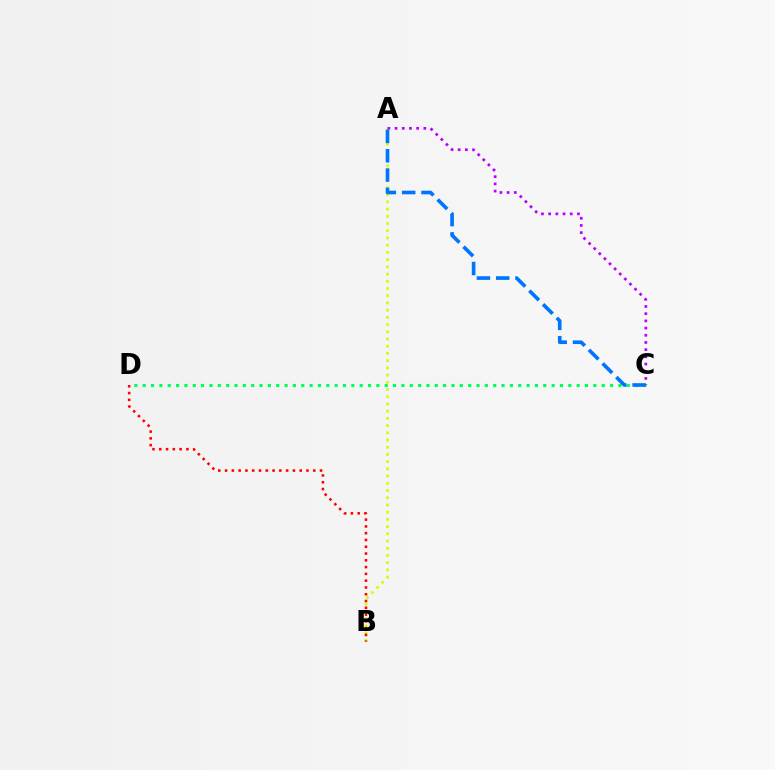{('C', 'D'): [{'color': '#00ff5c', 'line_style': 'dotted', 'thickness': 2.27}], ('A', 'B'): [{'color': '#d1ff00', 'line_style': 'dotted', 'thickness': 1.96}], ('A', 'C'): [{'color': '#b900ff', 'line_style': 'dotted', 'thickness': 1.95}, {'color': '#0074ff', 'line_style': 'dashed', 'thickness': 2.62}], ('B', 'D'): [{'color': '#ff0000', 'line_style': 'dotted', 'thickness': 1.84}]}